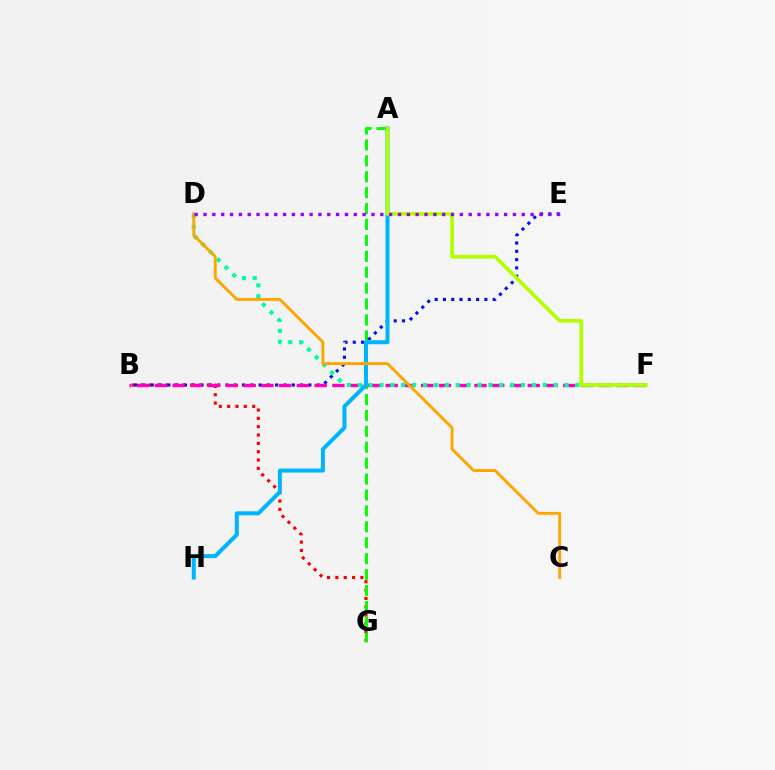{('B', 'G'): [{'color': '#ff0000', 'line_style': 'dotted', 'thickness': 2.26}], ('A', 'G'): [{'color': '#08ff00', 'line_style': 'dashed', 'thickness': 2.16}], ('B', 'E'): [{'color': '#0010ff', 'line_style': 'dotted', 'thickness': 2.25}], ('B', 'F'): [{'color': '#ff00bd', 'line_style': 'dashed', 'thickness': 2.41}], ('A', 'H'): [{'color': '#00b5ff', 'line_style': 'solid', 'thickness': 2.88}], ('D', 'F'): [{'color': '#00ff9d', 'line_style': 'dotted', 'thickness': 2.96}], ('A', 'F'): [{'color': '#b3ff00', 'line_style': 'solid', 'thickness': 2.66}], ('C', 'D'): [{'color': '#ffa500', 'line_style': 'solid', 'thickness': 2.09}], ('D', 'E'): [{'color': '#9b00ff', 'line_style': 'dotted', 'thickness': 2.4}]}